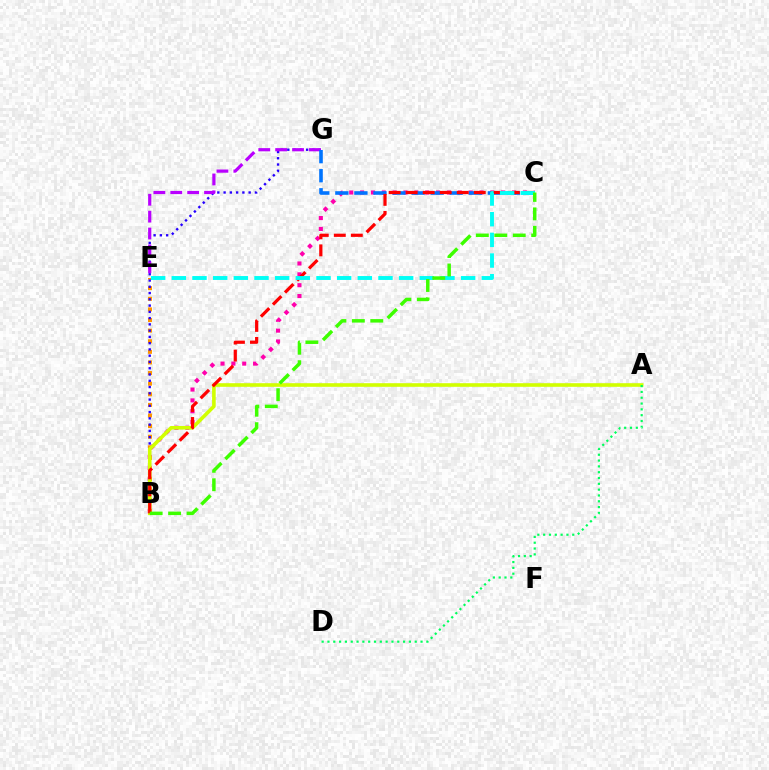{('B', 'C'): [{'color': '#ff00ac', 'line_style': 'dotted', 'thickness': 2.95}, {'color': '#ff0000', 'line_style': 'dashed', 'thickness': 2.31}, {'color': '#3dff00', 'line_style': 'dashed', 'thickness': 2.51}], ('B', 'E'): [{'color': '#ff9400', 'line_style': 'dotted', 'thickness': 2.88}], ('B', 'G'): [{'color': '#2500ff', 'line_style': 'dotted', 'thickness': 1.7}], ('E', 'G'): [{'color': '#b900ff', 'line_style': 'dashed', 'thickness': 2.29}], ('C', 'G'): [{'color': '#0074ff', 'line_style': 'dashed', 'thickness': 2.59}], ('A', 'B'): [{'color': '#d1ff00', 'line_style': 'solid', 'thickness': 2.6}], ('A', 'D'): [{'color': '#00ff5c', 'line_style': 'dotted', 'thickness': 1.58}], ('C', 'E'): [{'color': '#00fff6', 'line_style': 'dashed', 'thickness': 2.81}]}